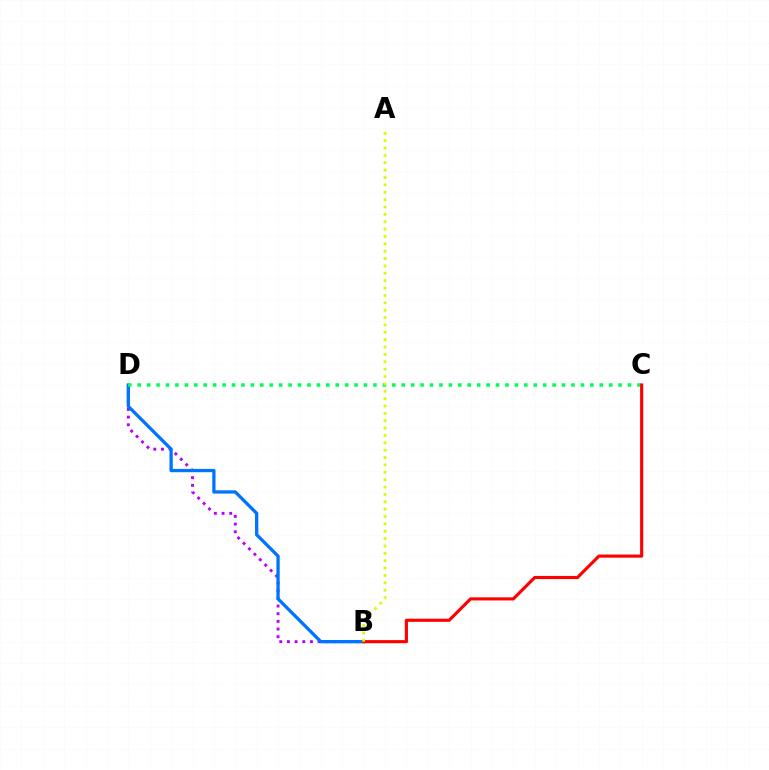{('B', 'D'): [{'color': '#b900ff', 'line_style': 'dotted', 'thickness': 2.08}, {'color': '#0074ff', 'line_style': 'solid', 'thickness': 2.37}], ('C', 'D'): [{'color': '#00ff5c', 'line_style': 'dotted', 'thickness': 2.56}], ('B', 'C'): [{'color': '#ff0000', 'line_style': 'solid', 'thickness': 2.25}], ('A', 'B'): [{'color': '#d1ff00', 'line_style': 'dotted', 'thickness': 2.0}]}